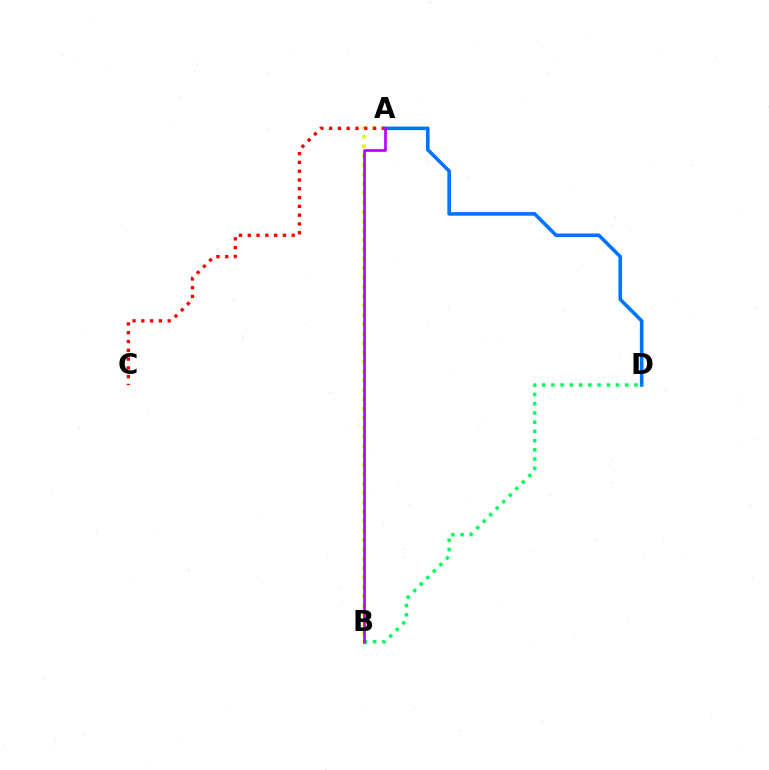{('A', 'B'): [{'color': '#d1ff00', 'line_style': 'dotted', 'thickness': 2.55}, {'color': '#b900ff', 'line_style': 'solid', 'thickness': 1.92}], ('A', 'C'): [{'color': '#ff0000', 'line_style': 'dotted', 'thickness': 2.39}], ('A', 'D'): [{'color': '#0074ff', 'line_style': 'solid', 'thickness': 2.59}], ('B', 'D'): [{'color': '#00ff5c', 'line_style': 'dotted', 'thickness': 2.51}]}